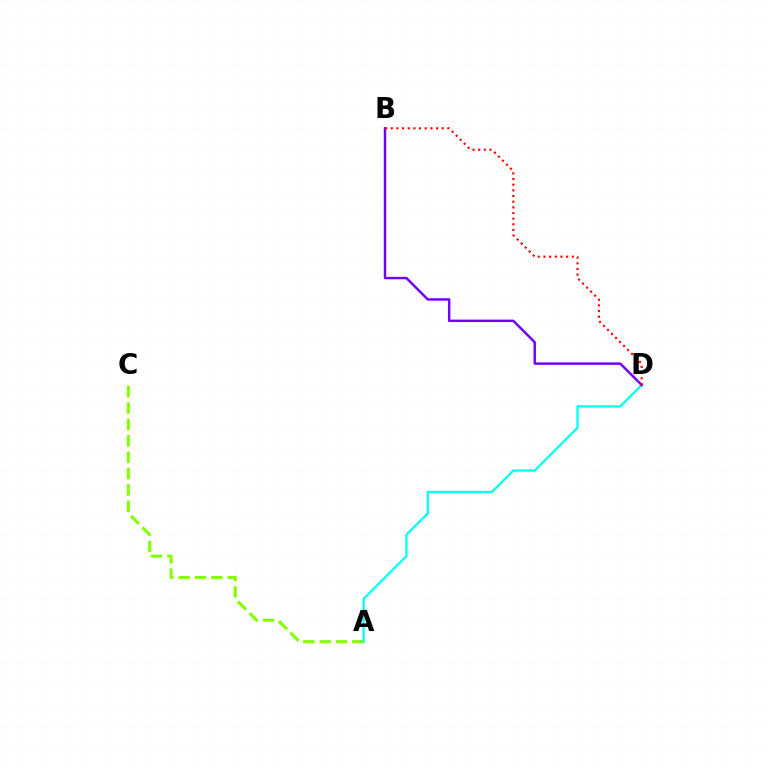{('A', 'C'): [{'color': '#84ff00', 'line_style': 'dashed', 'thickness': 2.22}], ('A', 'D'): [{'color': '#00fff6', 'line_style': 'solid', 'thickness': 1.64}], ('B', 'D'): [{'color': '#7200ff', 'line_style': 'solid', 'thickness': 1.77}, {'color': '#ff0000', 'line_style': 'dotted', 'thickness': 1.54}]}